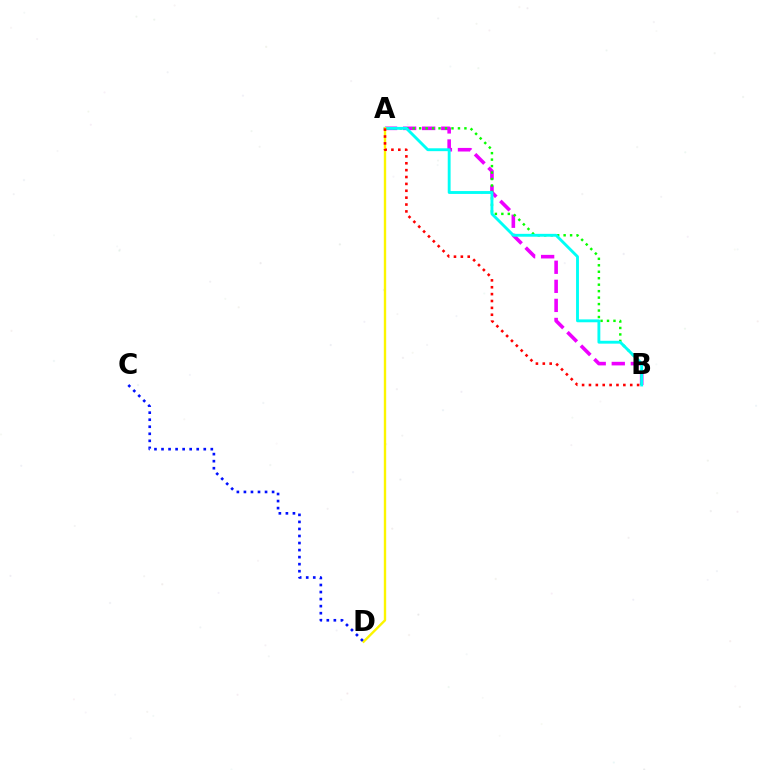{('A', 'B'): [{'color': '#ee00ff', 'line_style': 'dashed', 'thickness': 2.59}, {'color': '#08ff00', 'line_style': 'dotted', 'thickness': 1.76}, {'color': '#00fff6', 'line_style': 'solid', 'thickness': 2.07}, {'color': '#ff0000', 'line_style': 'dotted', 'thickness': 1.87}], ('A', 'D'): [{'color': '#fcf500', 'line_style': 'solid', 'thickness': 1.72}], ('C', 'D'): [{'color': '#0010ff', 'line_style': 'dotted', 'thickness': 1.91}]}